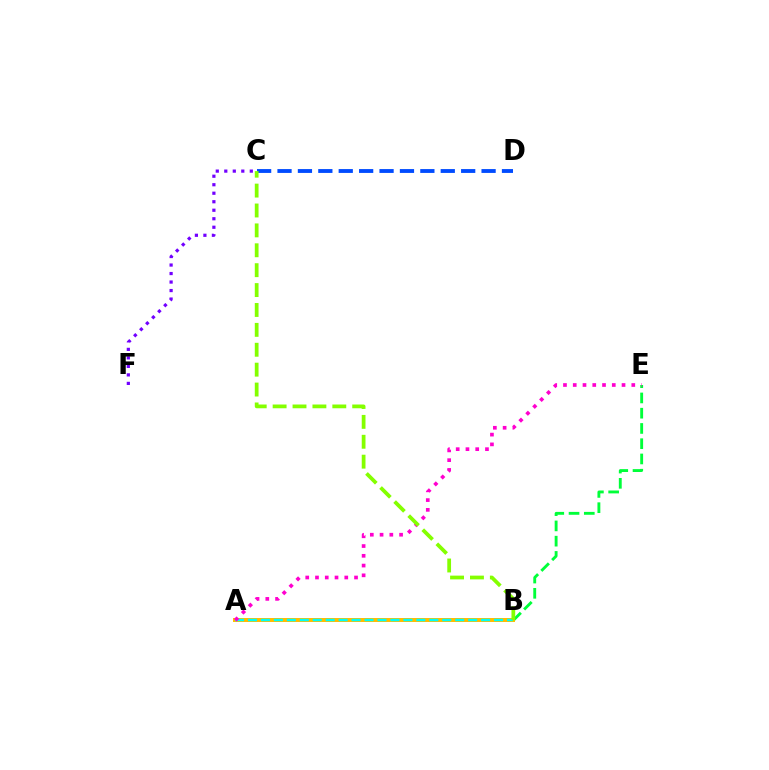{('B', 'E'): [{'color': '#00ff39', 'line_style': 'dashed', 'thickness': 2.07}], ('C', 'D'): [{'color': '#004bff', 'line_style': 'dashed', 'thickness': 2.77}], ('A', 'B'): [{'color': '#ff0000', 'line_style': 'solid', 'thickness': 2.59}, {'color': '#ffbd00', 'line_style': 'solid', 'thickness': 2.87}, {'color': '#00fff6', 'line_style': 'dashed', 'thickness': 1.76}], ('A', 'E'): [{'color': '#ff00cf', 'line_style': 'dotted', 'thickness': 2.65}], ('B', 'C'): [{'color': '#84ff00', 'line_style': 'dashed', 'thickness': 2.7}], ('C', 'F'): [{'color': '#7200ff', 'line_style': 'dotted', 'thickness': 2.31}]}